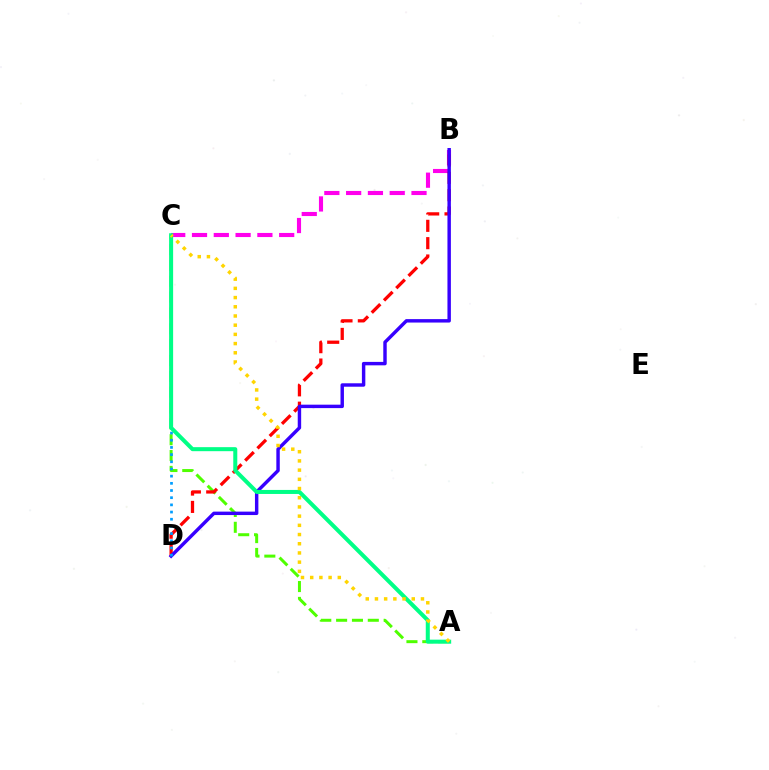{('B', 'C'): [{'color': '#ff00ed', 'line_style': 'dashed', 'thickness': 2.96}], ('A', 'C'): [{'color': '#4fff00', 'line_style': 'dashed', 'thickness': 2.15}, {'color': '#00ff86', 'line_style': 'solid', 'thickness': 2.9}, {'color': '#ffd500', 'line_style': 'dotted', 'thickness': 2.5}], ('B', 'D'): [{'color': '#ff0000', 'line_style': 'dashed', 'thickness': 2.36}, {'color': '#3700ff', 'line_style': 'solid', 'thickness': 2.47}], ('C', 'D'): [{'color': '#009eff', 'line_style': 'dotted', 'thickness': 1.95}]}